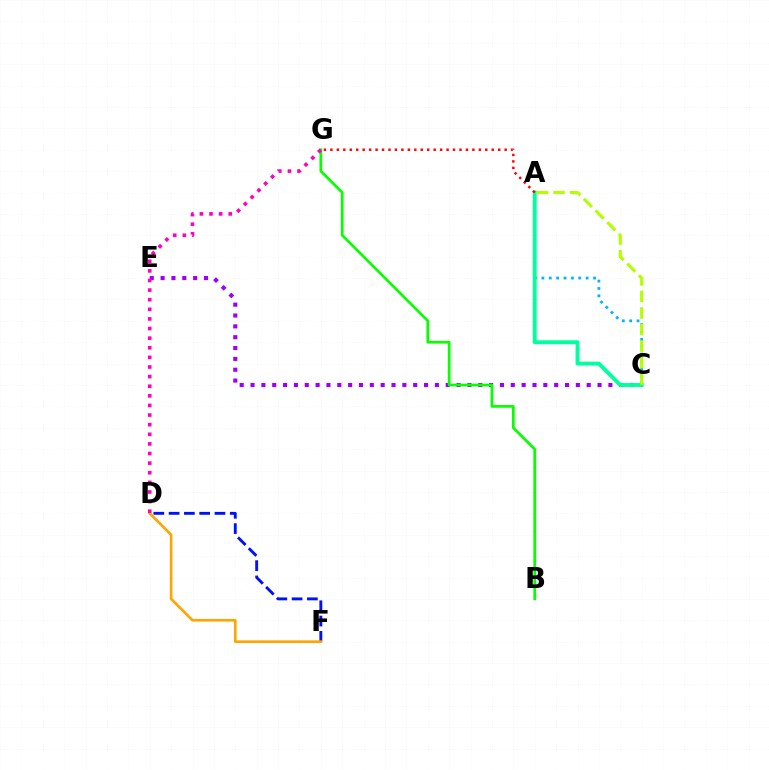{('D', 'F'): [{'color': '#0010ff', 'line_style': 'dashed', 'thickness': 2.08}, {'color': '#ffa500', 'line_style': 'solid', 'thickness': 1.9}], ('C', 'E'): [{'color': '#9b00ff', 'line_style': 'dotted', 'thickness': 2.95}], ('A', 'C'): [{'color': '#00b5ff', 'line_style': 'dotted', 'thickness': 2.0}, {'color': '#00ff9d', 'line_style': 'solid', 'thickness': 2.8}, {'color': '#b3ff00', 'line_style': 'dashed', 'thickness': 2.25}], ('B', 'G'): [{'color': '#08ff00', 'line_style': 'solid', 'thickness': 1.96}], ('A', 'G'): [{'color': '#ff0000', 'line_style': 'dotted', 'thickness': 1.75}], ('D', 'G'): [{'color': '#ff00bd', 'line_style': 'dotted', 'thickness': 2.61}]}